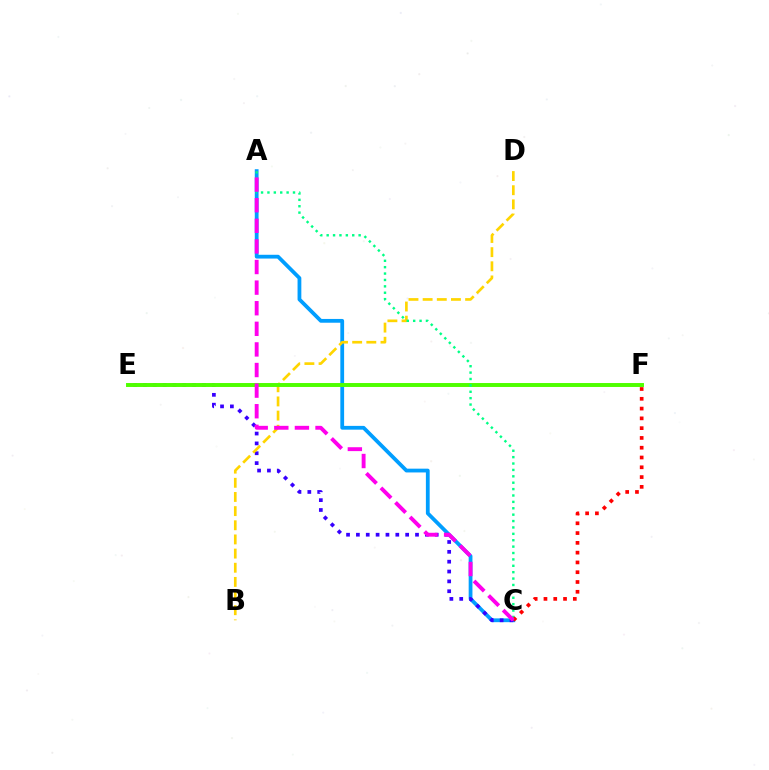{('A', 'C'): [{'color': '#009eff', 'line_style': 'solid', 'thickness': 2.72}, {'color': '#00ff86', 'line_style': 'dotted', 'thickness': 1.74}, {'color': '#ff00ed', 'line_style': 'dashed', 'thickness': 2.8}], ('C', 'E'): [{'color': '#3700ff', 'line_style': 'dotted', 'thickness': 2.68}], ('B', 'D'): [{'color': '#ffd500', 'line_style': 'dashed', 'thickness': 1.92}], ('E', 'F'): [{'color': '#4fff00', 'line_style': 'solid', 'thickness': 2.83}], ('C', 'F'): [{'color': '#ff0000', 'line_style': 'dotted', 'thickness': 2.66}]}